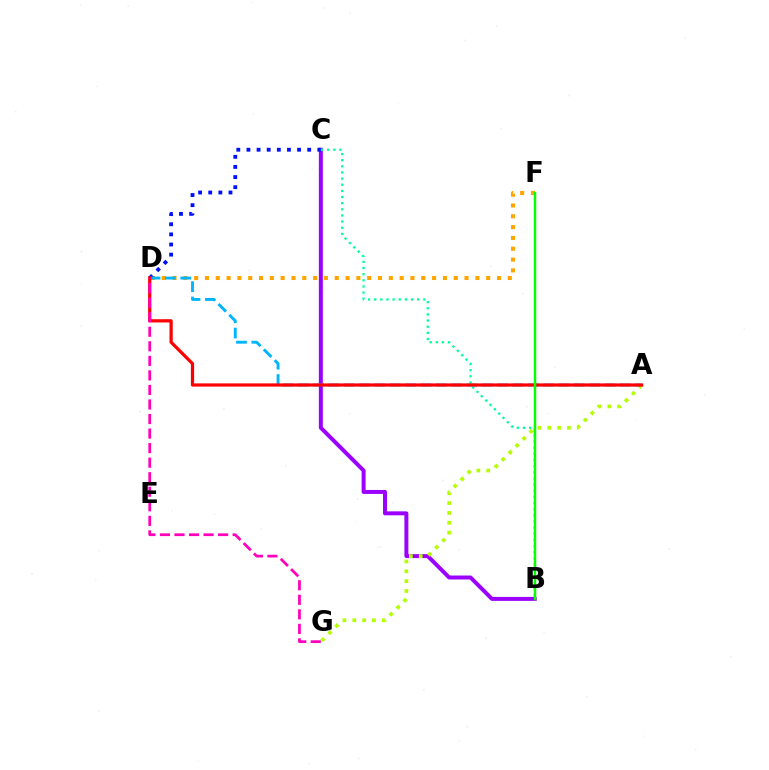{('D', 'F'): [{'color': '#ffa500', 'line_style': 'dotted', 'thickness': 2.94}], ('B', 'C'): [{'color': '#9b00ff', 'line_style': 'solid', 'thickness': 2.86}, {'color': '#00ff9d', 'line_style': 'dotted', 'thickness': 1.67}], ('C', 'D'): [{'color': '#0010ff', 'line_style': 'dotted', 'thickness': 2.75}], ('A', 'G'): [{'color': '#b3ff00', 'line_style': 'dotted', 'thickness': 2.67}], ('A', 'D'): [{'color': '#00b5ff', 'line_style': 'dashed', 'thickness': 2.08}, {'color': '#ff0000', 'line_style': 'solid', 'thickness': 2.33}], ('B', 'F'): [{'color': '#08ff00', 'line_style': 'solid', 'thickness': 1.78}], ('D', 'G'): [{'color': '#ff00bd', 'line_style': 'dashed', 'thickness': 1.98}]}